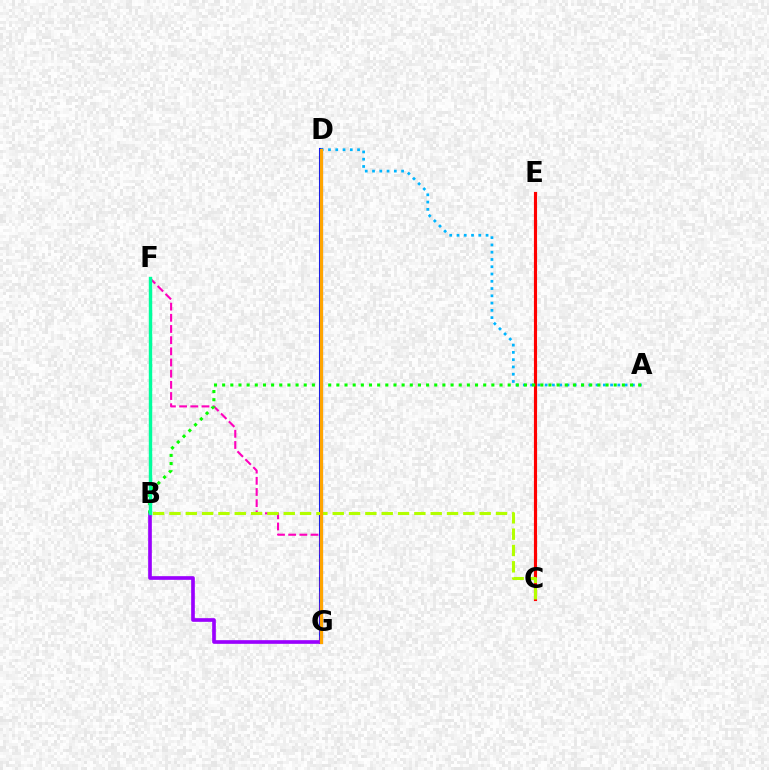{('D', 'G'): [{'color': '#0010ff', 'line_style': 'solid', 'thickness': 2.93}, {'color': '#ffa500', 'line_style': 'solid', 'thickness': 2.33}], ('C', 'E'): [{'color': '#ff0000', 'line_style': 'solid', 'thickness': 2.26}], ('B', 'G'): [{'color': '#9b00ff', 'line_style': 'solid', 'thickness': 2.64}], ('A', 'D'): [{'color': '#00b5ff', 'line_style': 'dotted', 'thickness': 1.98}], ('F', 'G'): [{'color': '#ff00bd', 'line_style': 'dashed', 'thickness': 1.52}], ('B', 'C'): [{'color': '#b3ff00', 'line_style': 'dashed', 'thickness': 2.22}], ('A', 'B'): [{'color': '#08ff00', 'line_style': 'dotted', 'thickness': 2.22}], ('B', 'F'): [{'color': '#00ff9d', 'line_style': 'solid', 'thickness': 2.45}]}